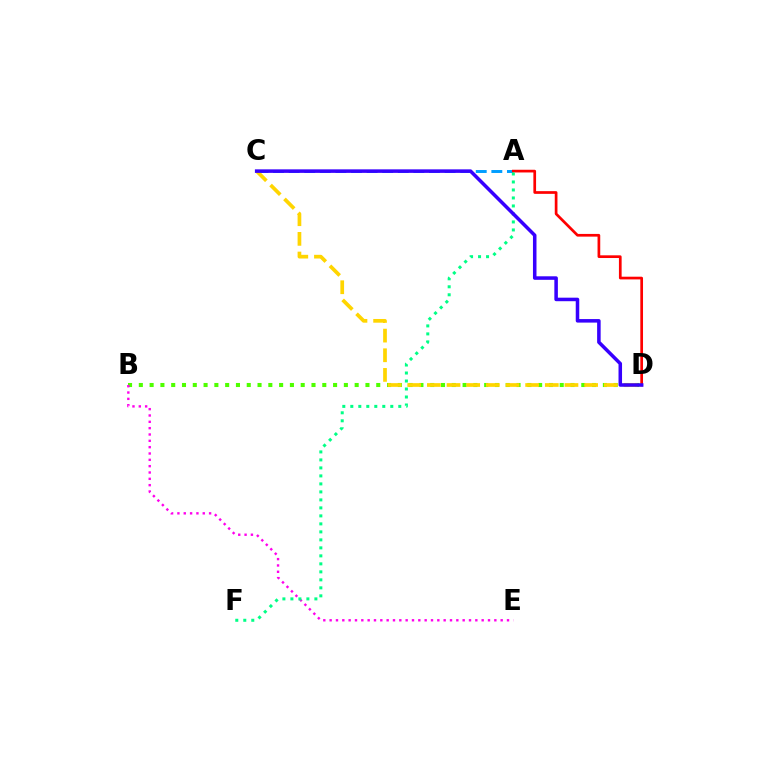{('A', 'C'): [{'color': '#009eff', 'line_style': 'dashed', 'thickness': 2.12}], ('B', 'D'): [{'color': '#4fff00', 'line_style': 'dotted', 'thickness': 2.93}], ('A', 'D'): [{'color': '#ff0000', 'line_style': 'solid', 'thickness': 1.95}], ('C', 'D'): [{'color': '#ffd500', 'line_style': 'dashed', 'thickness': 2.67}, {'color': '#3700ff', 'line_style': 'solid', 'thickness': 2.54}], ('B', 'E'): [{'color': '#ff00ed', 'line_style': 'dotted', 'thickness': 1.72}], ('A', 'F'): [{'color': '#00ff86', 'line_style': 'dotted', 'thickness': 2.17}]}